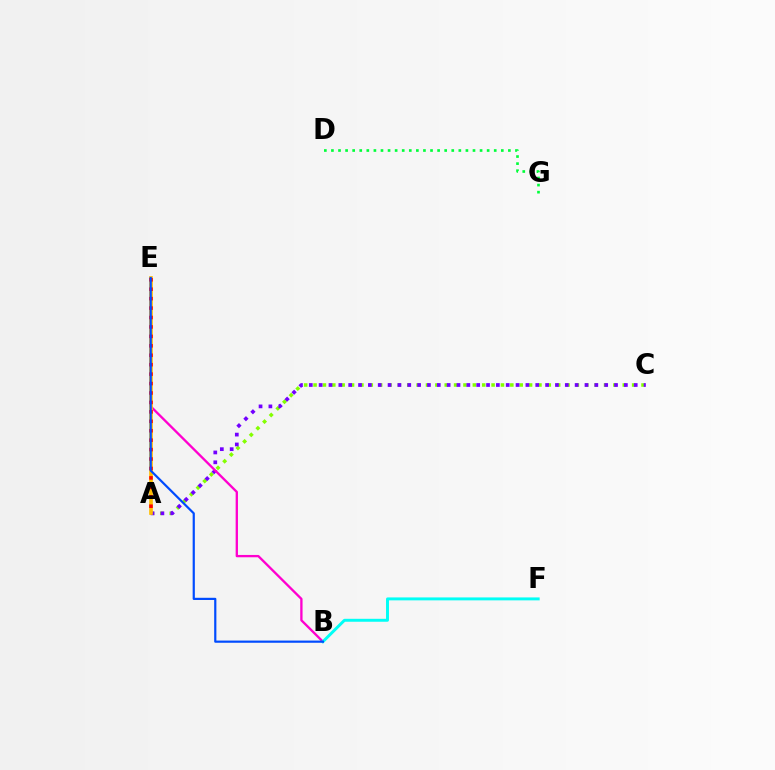{('A', 'C'): [{'color': '#84ff00', 'line_style': 'dotted', 'thickness': 2.55}, {'color': '#7200ff', 'line_style': 'dotted', 'thickness': 2.68}], ('D', 'G'): [{'color': '#00ff39', 'line_style': 'dotted', 'thickness': 1.92}], ('B', 'E'): [{'color': '#ff00cf', 'line_style': 'solid', 'thickness': 1.67}, {'color': '#004bff', 'line_style': 'solid', 'thickness': 1.58}], ('A', 'E'): [{'color': '#ffbd00', 'line_style': 'solid', 'thickness': 2.64}, {'color': '#ff0000', 'line_style': 'dotted', 'thickness': 2.56}], ('B', 'F'): [{'color': '#00fff6', 'line_style': 'solid', 'thickness': 2.12}]}